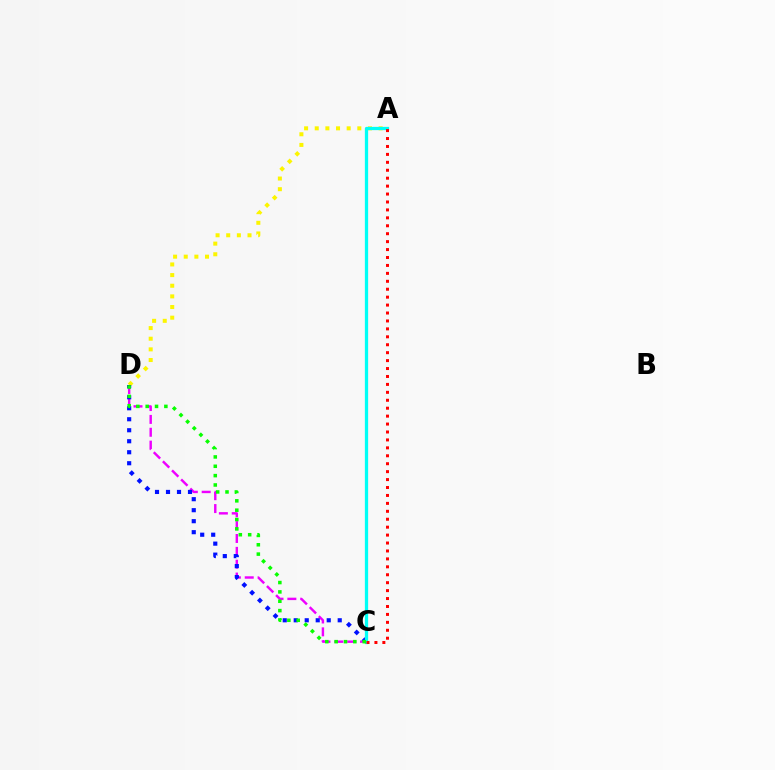{('C', 'D'): [{'color': '#ee00ff', 'line_style': 'dashed', 'thickness': 1.75}, {'color': '#0010ff', 'line_style': 'dotted', 'thickness': 2.99}, {'color': '#08ff00', 'line_style': 'dotted', 'thickness': 2.54}], ('A', 'D'): [{'color': '#fcf500', 'line_style': 'dotted', 'thickness': 2.89}], ('A', 'C'): [{'color': '#00fff6', 'line_style': 'solid', 'thickness': 2.35}, {'color': '#ff0000', 'line_style': 'dotted', 'thickness': 2.15}]}